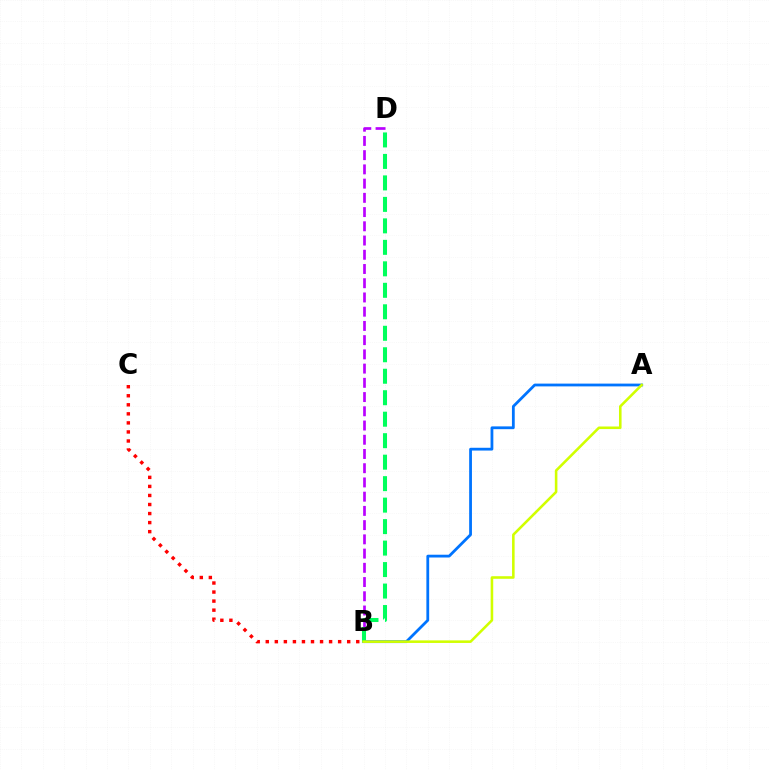{('A', 'B'): [{'color': '#0074ff', 'line_style': 'solid', 'thickness': 2.01}, {'color': '#d1ff00', 'line_style': 'solid', 'thickness': 1.85}], ('B', 'D'): [{'color': '#b900ff', 'line_style': 'dashed', 'thickness': 1.93}, {'color': '#00ff5c', 'line_style': 'dashed', 'thickness': 2.92}], ('B', 'C'): [{'color': '#ff0000', 'line_style': 'dotted', 'thickness': 2.46}]}